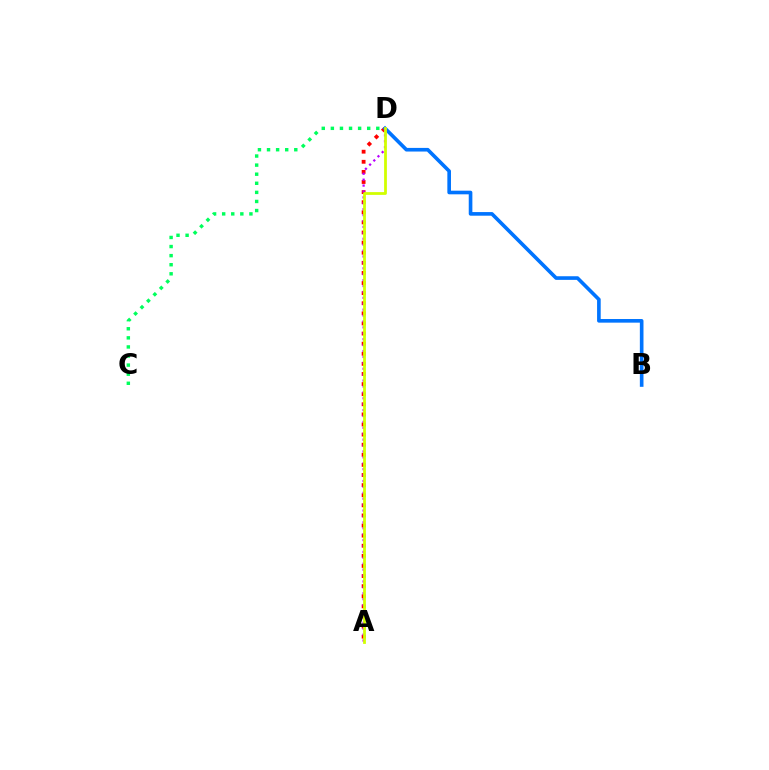{('A', 'D'): [{'color': '#ff0000', 'line_style': 'dotted', 'thickness': 2.75}, {'color': '#b900ff', 'line_style': 'dotted', 'thickness': 1.61}, {'color': '#d1ff00', 'line_style': 'solid', 'thickness': 2.0}], ('B', 'D'): [{'color': '#0074ff', 'line_style': 'solid', 'thickness': 2.61}], ('C', 'D'): [{'color': '#00ff5c', 'line_style': 'dotted', 'thickness': 2.47}]}